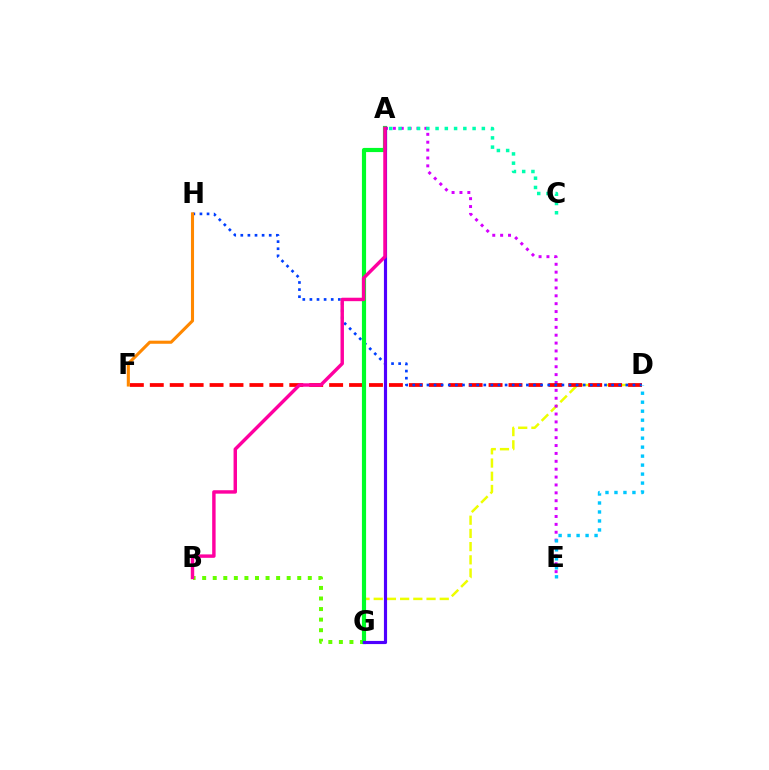{('D', 'G'): [{'color': '#eeff00', 'line_style': 'dashed', 'thickness': 1.79}], ('A', 'E'): [{'color': '#d600ff', 'line_style': 'dotted', 'thickness': 2.14}], ('A', 'C'): [{'color': '#00ffaf', 'line_style': 'dotted', 'thickness': 2.52}], ('D', 'F'): [{'color': '#ff0000', 'line_style': 'dashed', 'thickness': 2.71}], ('B', 'G'): [{'color': '#66ff00', 'line_style': 'dotted', 'thickness': 2.87}], ('D', 'H'): [{'color': '#003fff', 'line_style': 'dotted', 'thickness': 1.93}], ('A', 'G'): [{'color': '#00ff27', 'line_style': 'solid', 'thickness': 3.0}, {'color': '#4f00ff', 'line_style': 'solid', 'thickness': 2.26}], ('D', 'E'): [{'color': '#00c7ff', 'line_style': 'dotted', 'thickness': 2.44}], ('F', 'H'): [{'color': '#ff8800', 'line_style': 'solid', 'thickness': 2.22}], ('A', 'B'): [{'color': '#ff00a0', 'line_style': 'solid', 'thickness': 2.47}]}